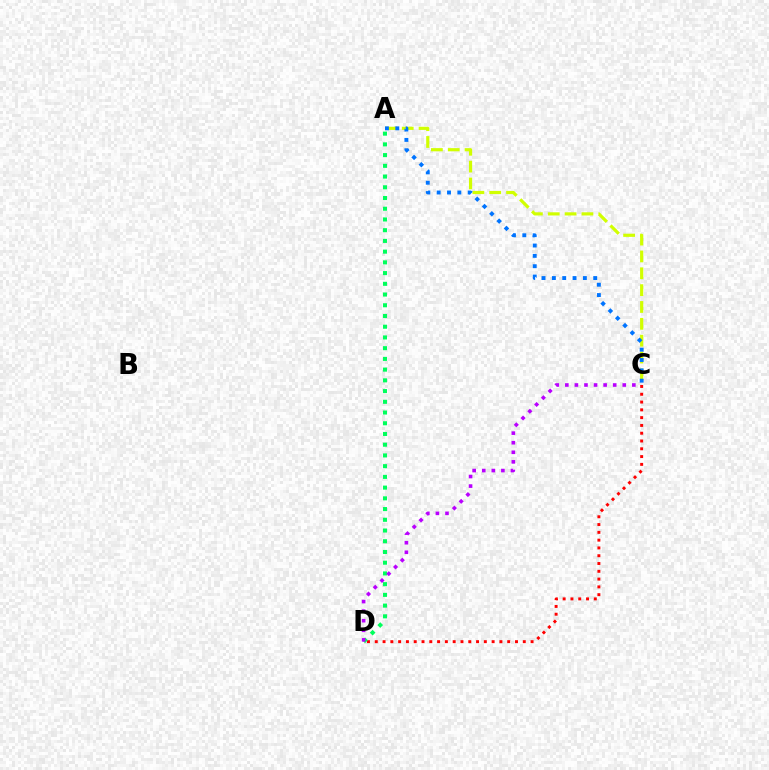{('C', 'D'): [{'color': '#ff0000', 'line_style': 'dotted', 'thickness': 2.12}, {'color': '#b900ff', 'line_style': 'dotted', 'thickness': 2.6}], ('A', 'D'): [{'color': '#00ff5c', 'line_style': 'dotted', 'thickness': 2.91}], ('A', 'C'): [{'color': '#d1ff00', 'line_style': 'dashed', 'thickness': 2.29}, {'color': '#0074ff', 'line_style': 'dotted', 'thickness': 2.81}]}